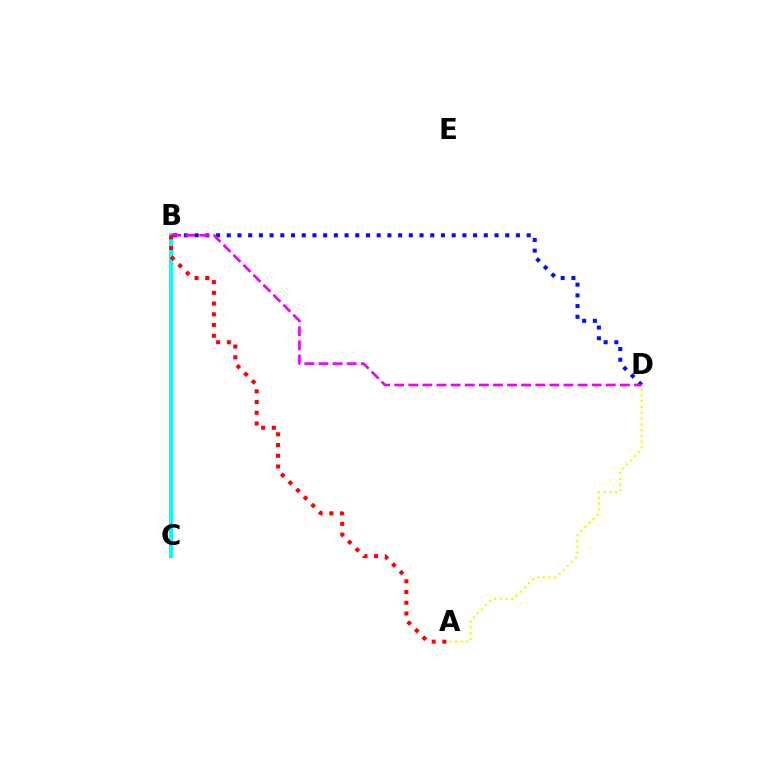{('B', 'D'): [{'color': '#0010ff', 'line_style': 'dotted', 'thickness': 2.91}, {'color': '#ee00ff', 'line_style': 'dashed', 'thickness': 1.92}], ('B', 'C'): [{'color': '#08ff00', 'line_style': 'dotted', 'thickness': 1.84}, {'color': '#00fff6', 'line_style': 'solid', 'thickness': 2.91}], ('A', 'B'): [{'color': '#ff0000', 'line_style': 'dotted', 'thickness': 2.91}], ('A', 'D'): [{'color': '#fcf500', 'line_style': 'dotted', 'thickness': 1.57}]}